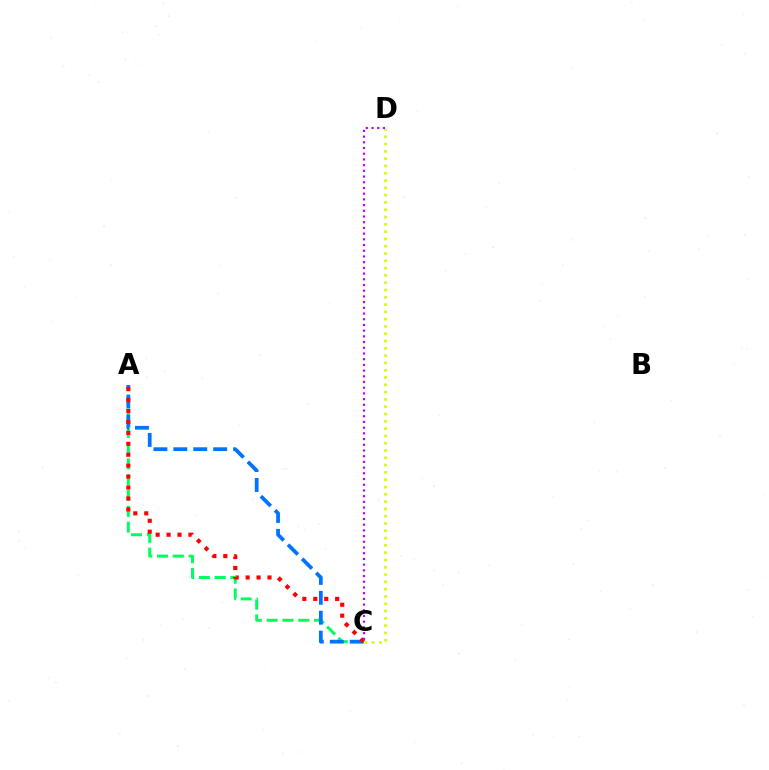{('A', 'C'): [{'color': '#00ff5c', 'line_style': 'dashed', 'thickness': 2.15}, {'color': '#0074ff', 'line_style': 'dashed', 'thickness': 2.71}, {'color': '#ff0000', 'line_style': 'dotted', 'thickness': 2.97}], ('C', 'D'): [{'color': '#d1ff00', 'line_style': 'dotted', 'thickness': 1.98}, {'color': '#b900ff', 'line_style': 'dotted', 'thickness': 1.55}]}